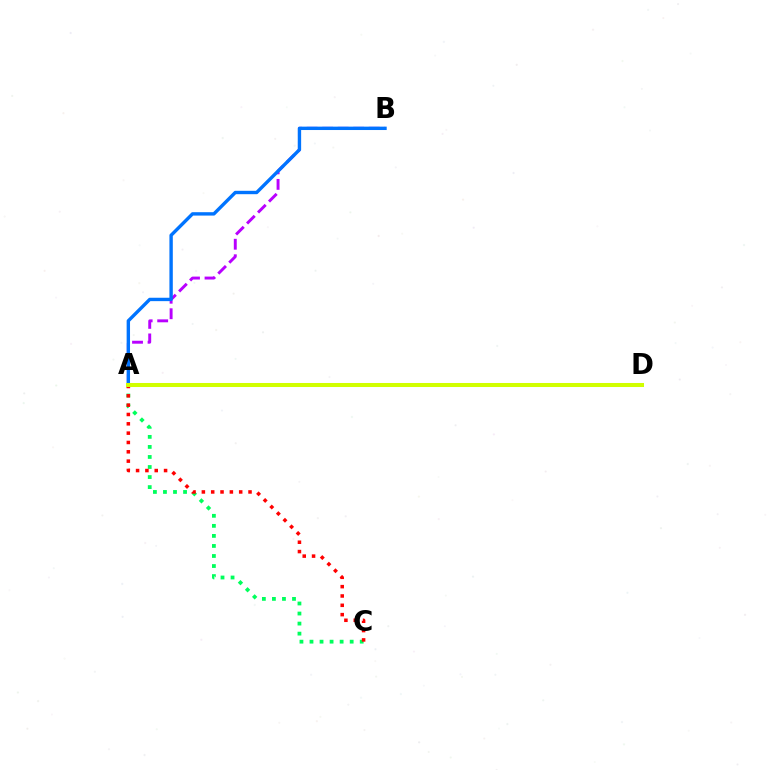{('A', 'C'): [{'color': '#00ff5c', 'line_style': 'dotted', 'thickness': 2.73}, {'color': '#ff0000', 'line_style': 'dotted', 'thickness': 2.54}], ('A', 'B'): [{'color': '#b900ff', 'line_style': 'dashed', 'thickness': 2.11}, {'color': '#0074ff', 'line_style': 'solid', 'thickness': 2.44}], ('A', 'D'): [{'color': '#d1ff00', 'line_style': 'solid', 'thickness': 2.9}]}